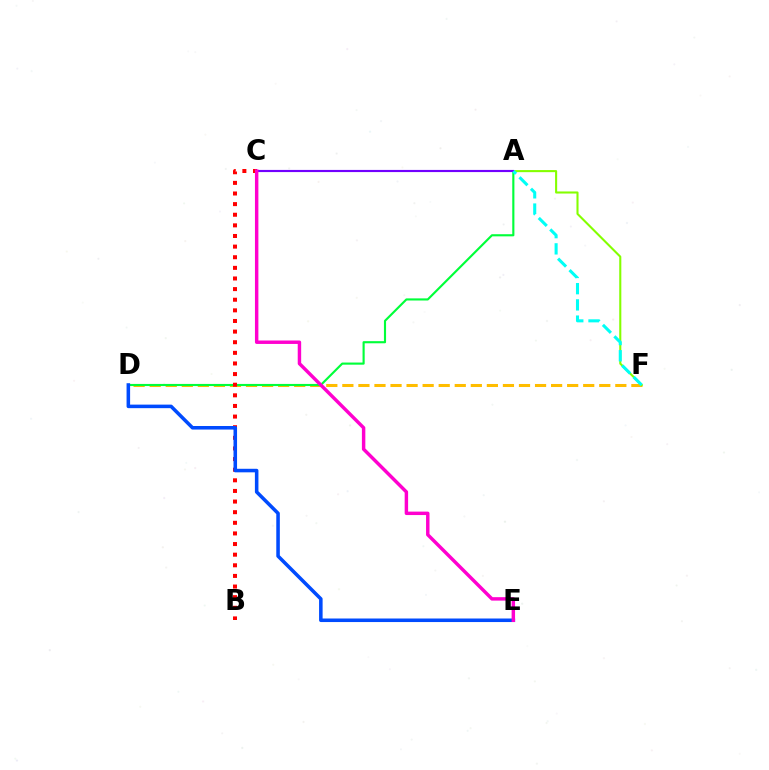{('D', 'F'): [{'color': '#ffbd00', 'line_style': 'dashed', 'thickness': 2.18}], ('A', 'F'): [{'color': '#84ff00', 'line_style': 'solid', 'thickness': 1.5}, {'color': '#00fff6', 'line_style': 'dashed', 'thickness': 2.2}], ('A', 'D'): [{'color': '#00ff39', 'line_style': 'solid', 'thickness': 1.54}], ('B', 'C'): [{'color': '#ff0000', 'line_style': 'dotted', 'thickness': 2.89}], ('D', 'E'): [{'color': '#004bff', 'line_style': 'solid', 'thickness': 2.55}], ('A', 'C'): [{'color': '#7200ff', 'line_style': 'solid', 'thickness': 1.56}], ('C', 'E'): [{'color': '#ff00cf', 'line_style': 'solid', 'thickness': 2.48}]}